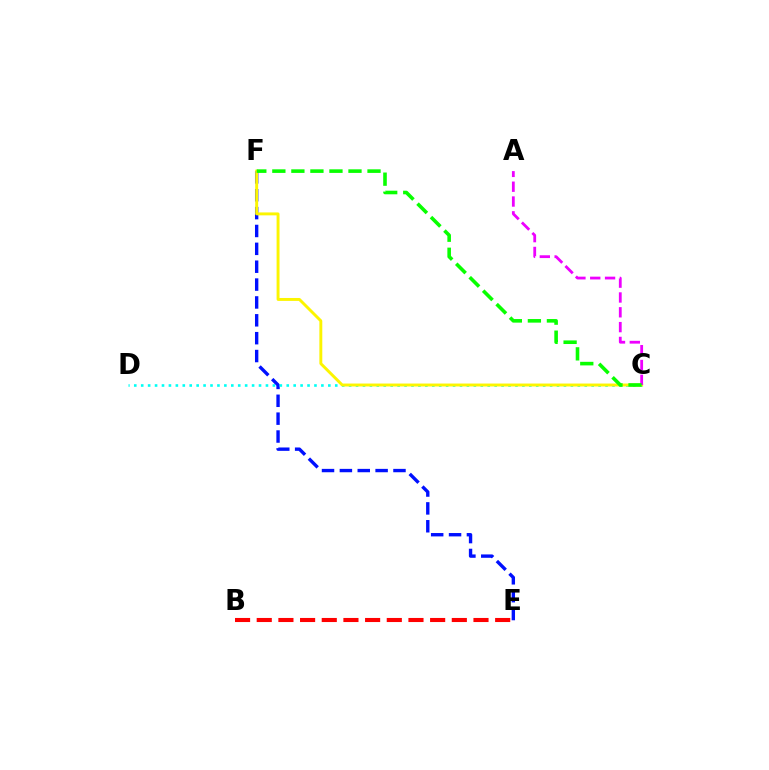{('E', 'F'): [{'color': '#0010ff', 'line_style': 'dashed', 'thickness': 2.43}], ('C', 'D'): [{'color': '#00fff6', 'line_style': 'dotted', 'thickness': 1.88}], ('C', 'F'): [{'color': '#fcf500', 'line_style': 'solid', 'thickness': 2.1}, {'color': '#08ff00', 'line_style': 'dashed', 'thickness': 2.59}], ('B', 'E'): [{'color': '#ff0000', 'line_style': 'dashed', 'thickness': 2.94}], ('A', 'C'): [{'color': '#ee00ff', 'line_style': 'dashed', 'thickness': 2.01}]}